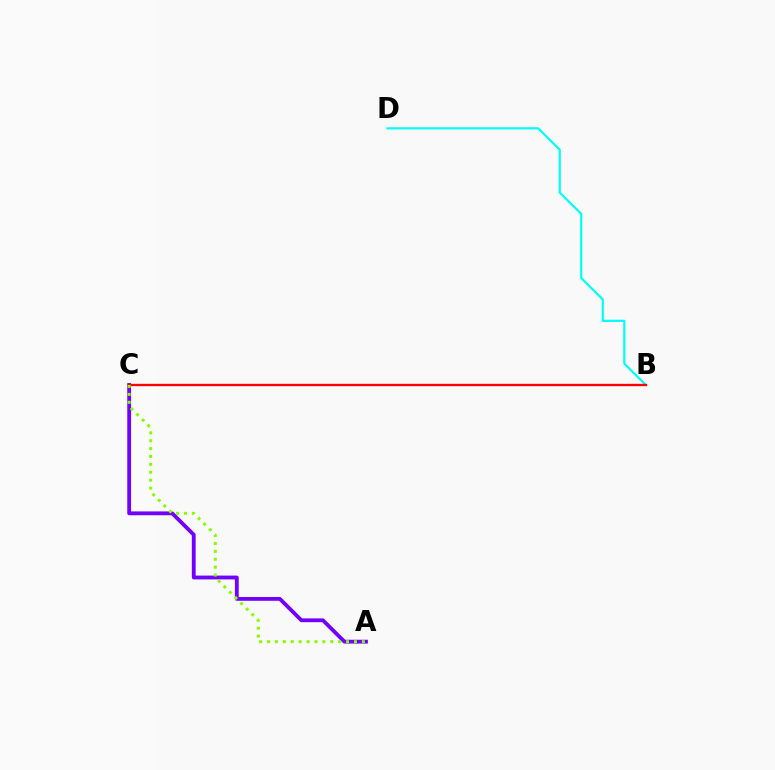{('B', 'D'): [{'color': '#00fff6', 'line_style': 'solid', 'thickness': 1.58}], ('A', 'C'): [{'color': '#7200ff', 'line_style': 'solid', 'thickness': 2.75}, {'color': '#84ff00', 'line_style': 'dotted', 'thickness': 2.15}], ('B', 'C'): [{'color': '#ff0000', 'line_style': 'solid', 'thickness': 1.67}]}